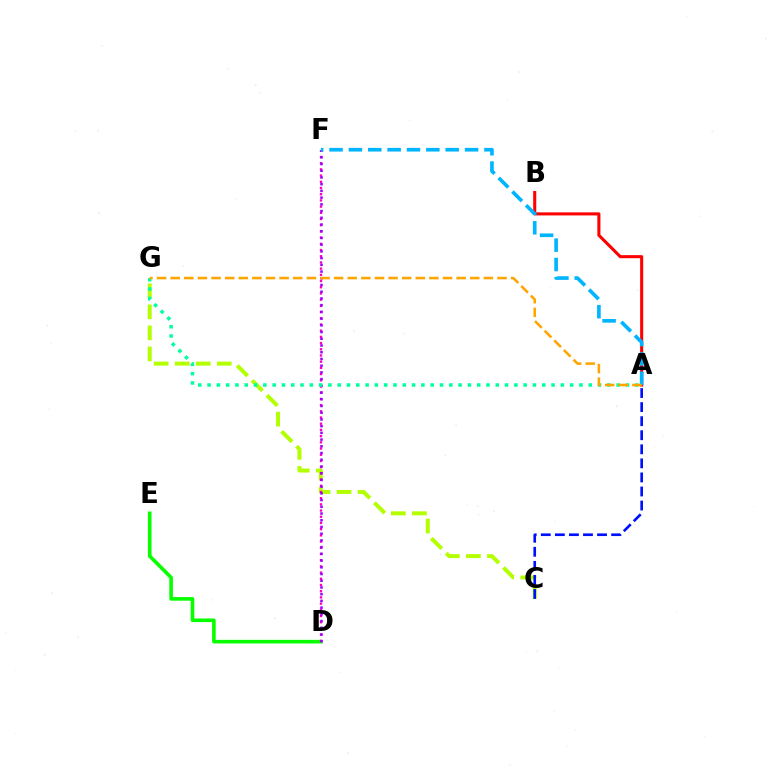{('A', 'B'): [{'color': '#ff0000', 'line_style': 'solid', 'thickness': 2.21}], ('D', 'E'): [{'color': '#08ff00', 'line_style': 'solid', 'thickness': 2.61}], ('C', 'G'): [{'color': '#b3ff00', 'line_style': 'dashed', 'thickness': 2.86}], ('D', 'F'): [{'color': '#ff00bd', 'line_style': 'dotted', 'thickness': 1.69}, {'color': '#9b00ff', 'line_style': 'dotted', 'thickness': 1.83}], ('A', 'F'): [{'color': '#00b5ff', 'line_style': 'dashed', 'thickness': 2.63}], ('A', 'G'): [{'color': '#00ff9d', 'line_style': 'dotted', 'thickness': 2.53}, {'color': '#ffa500', 'line_style': 'dashed', 'thickness': 1.85}], ('A', 'C'): [{'color': '#0010ff', 'line_style': 'dashed', 'thickness': 1.91}]}